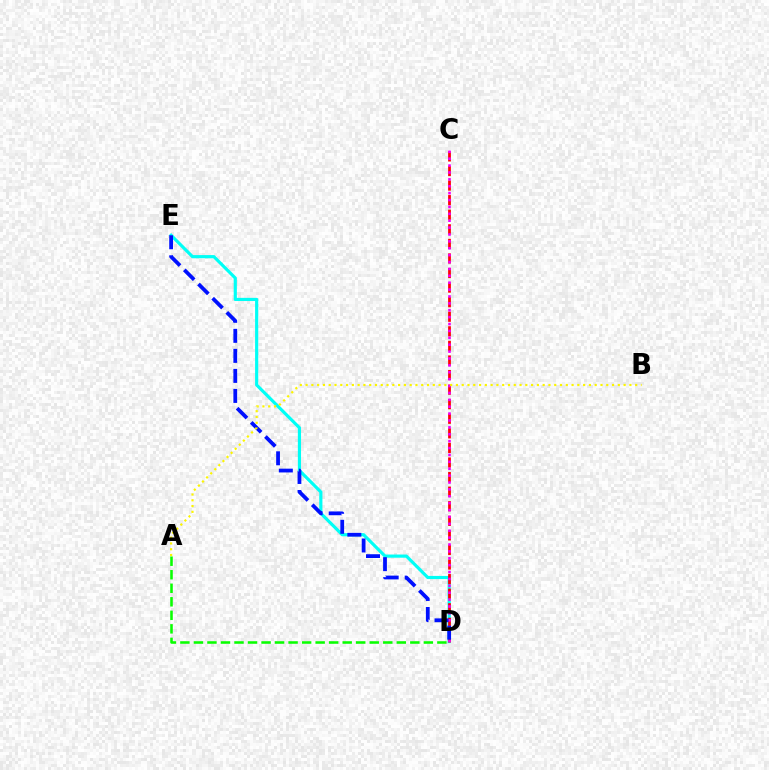{('D', 'E'): [{'color': '#00fff6', 'line_style': 'solid', 'thickness': 2.28}, {'color': '#0010ff', 'line_style': 'dashed', 'thickness': 2.72}], ('C', 'D'): [{'color': '#ff0000', 'line_style': 'dashed', 'thickness': 1.98}, {'color': '#ee00ff', 'line_style': 'dotted', 'thickness': 1.87}], ('A', 'B'): [{'color': '#fcf500', 'line_style': 'dotted', 'thickness': 1.57}], ('A', 'D'): [{'color': '#08ff00', 'line_style': 'dashed', 'thickness': 1.84}]}